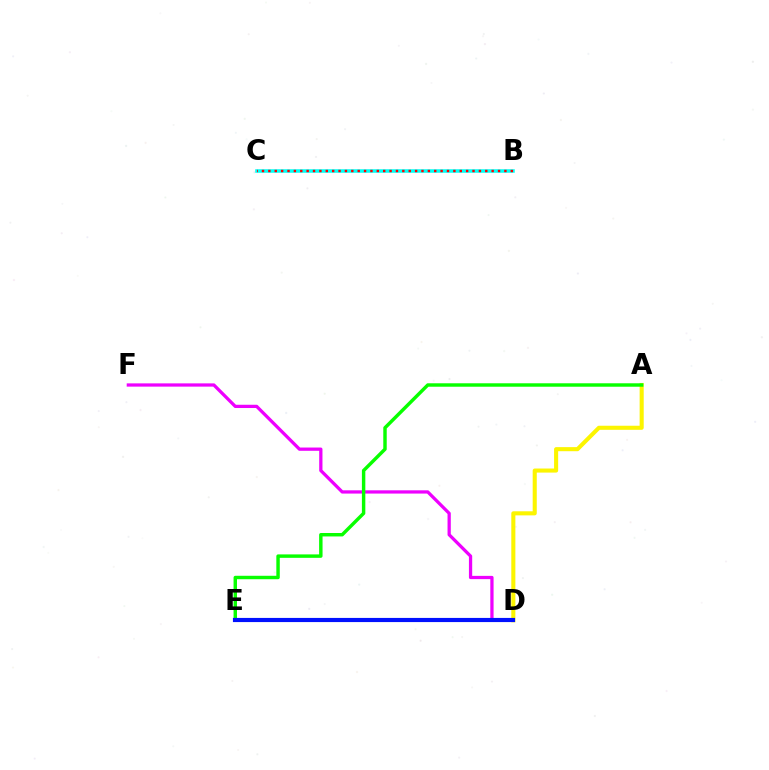{('A', 'D'): [{'color': '#fcf500', 'line_style': 'solid', 'thickness': 2.93}], ('B', 'C'): [{'color': '#00fff6', 'line_style': 'solid', 'thickness': 2.54}, {'color': '#ff0000', 'line_style': 'dotted', 'thickness': 1.73}], ('D', 'F'): [{'color': '#ee00ff', 'line_style': 'solid', 'thickness': 2.35}], ('A', 'E'): [{'color': '#08ff00', 'line_style': 'solid', 'thickness': 2.47}], ('D', 'E'): [{'color': '#0010ff', 'line_style': 'solid', 'thickness': 2.99}]}